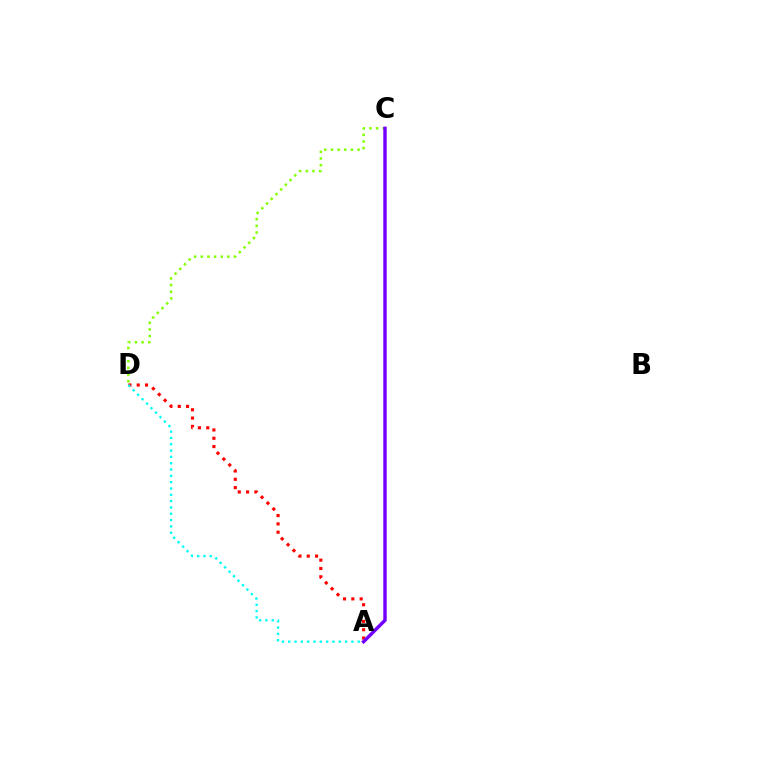{('A', 'D'): [{'color': '#ff0000', 'line_style': 'dotted', 'thickness': 2.26}, {'color': '#00fff6', 'line_style': 'dotted', 'thickness': 1.72}], ('C', 'D'): [{'color': '#84ff00', 'line_style': 'dotted', 'thickness': 1.81}], ('A', 'C'): [{'color': '#7200ff', 'line_style': 'solid', 'thickness': 2.47}]}